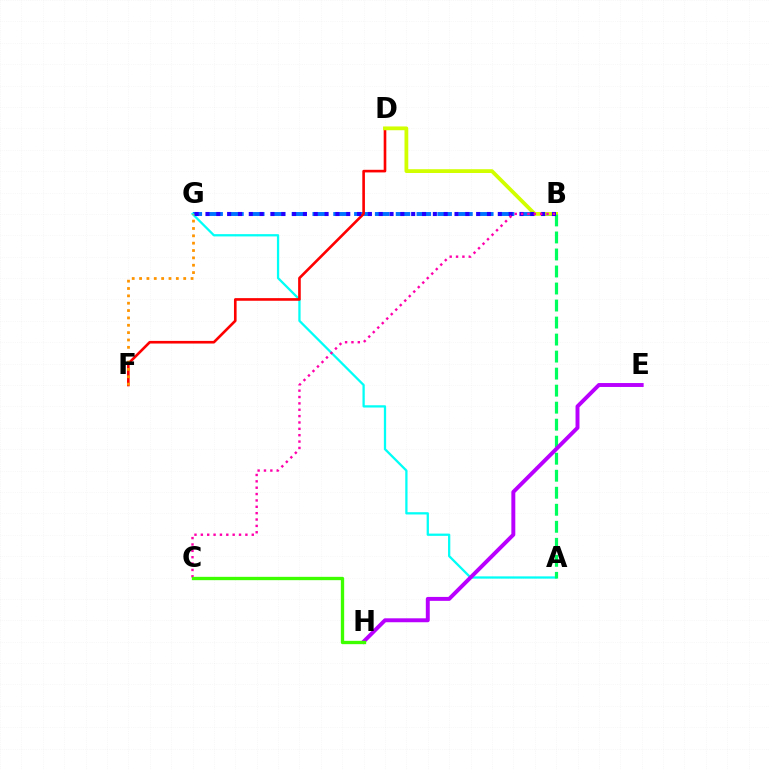{('B', 'G'): [{'color': '#0074ff', 'line_style': 'dashed', 'thickness': 2.83}, {'color': '#2500ff', 'line_style': 'dotted', 'thickness': 2.94}], ('A', 'G'): [{'color': '#00fff6', 'line_style': 'solid', 'thickness': 1.64}], ('D', 'F'): [{'color': '#ff0000', 'line_style': 'solid', 'thickness': 1.89}], ('B', 'D'): [{'color': '#d1ff00', 'line_style': 'solid', 'thickness': 2.72}], ('F', 'G'): [{'color': '#ff9400', 'line_style': 'dotted', 'thickness': 2.0}], ('A', 'B'): [{'color': '#00ff5c', 'line_style': 'dashed', 'thickness': 2.31}], ('E', 'H'): [{'color': '#b900ff', 'line_style': 'solid', 'thickness': 2.83}], ('B', 'C'): [{'color': '#ff00ac', 'line_style': 'dotted', 'thickness': 1.73}], ('C', 'H'): [{'color': '#3dff00', 'line_style': 'solid', 'thickness': 2.39}]}